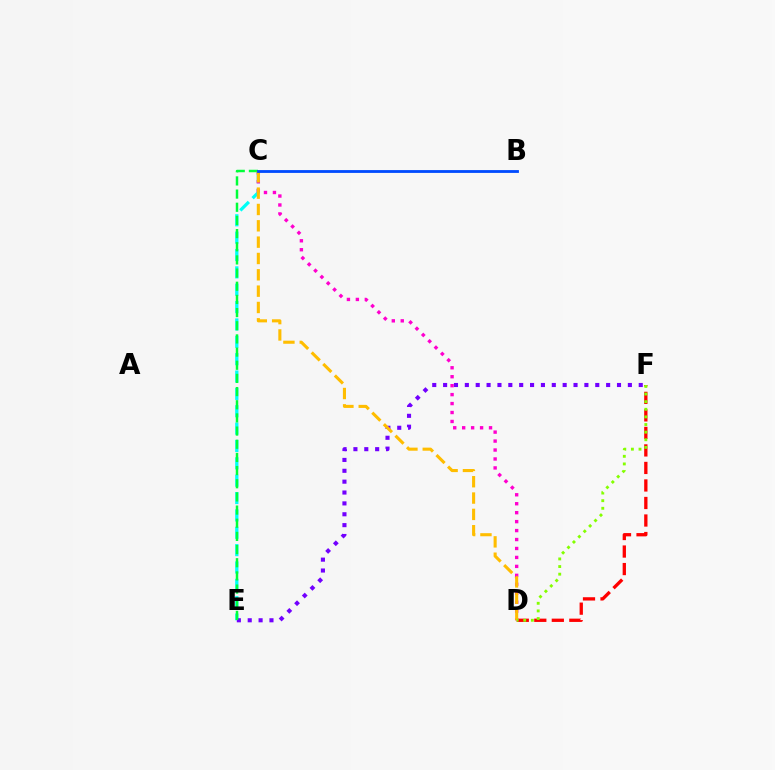{('D', 'F'): [{'color': '#ff0000', 'line_style': 'dashed', 'thickness': 2.38}, {'color': '#84ff00', 'line_style': 'dotted', 'thickness': 2.07}], ('C', 'E'): [{'color': '#00fff6', 'line_style': 'dashed', 'thickness': 2.36}, {'color': '#00ff39', 'line_style': 'dashed', 'thickness': 1.79}], ('E', 'F'): [{'color': '#7200ff', 'line_style': 'dotted', 'thickness': 2.95}], ('C', 'D'): [{'color': '#ff00cf', 'line_style': 'dotted', 'thickness': 2.43}, {'color': '#ffbd00', 'line_style': 'dashed', 'thickness': 2.22}], ('B', 'C'): [{'color': '#004bff', 'line_style': 'solid', 'thickness': 2.03}]}